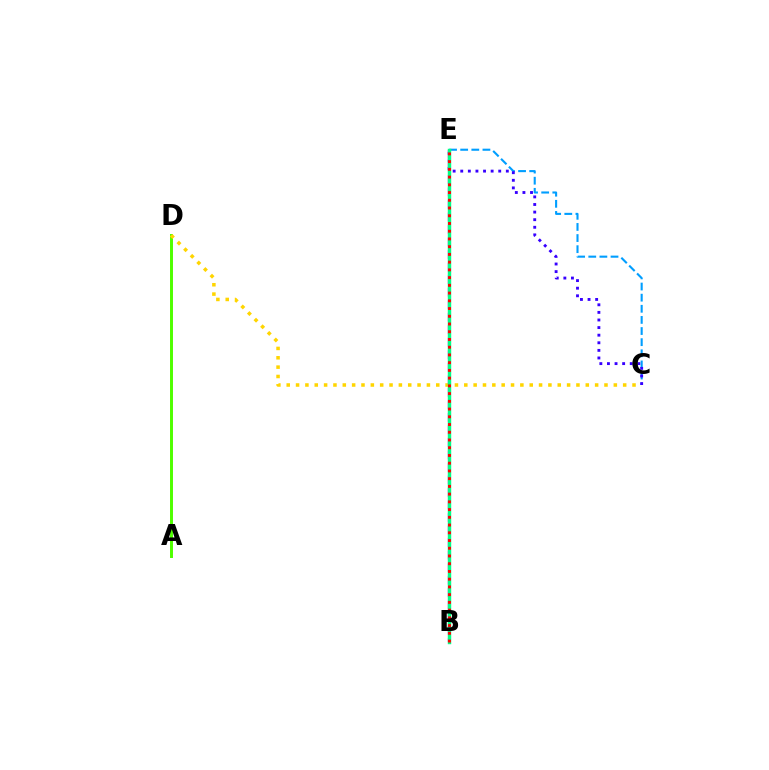{('A', 'D'): [{'color': '#4fff00', 'line_style': 'solid', 'thickness': 2.13}], ('C', 'D'): [{'color': '#ffd500', 'line_style': 'dotted', 'thickness': 2.54}], ('C', 'E'): [{'color': '#009eff', 'line_style': 'dashed', 'thickness': 1.51}, {'color': '#3700ff', 'line_style': 'dotted', 'thickness': 2.06}], ('B', 'E'): [{'color': '#ff00ed', 'line_style': 'dashed', 'thickness': 1.7}, {'color': '#00ff86', 'line_style': 'solid', 'thickness': 2.47}, {'color': '#ff0000', 'line_style': 'dotted', 'thickness': 2.1}]}